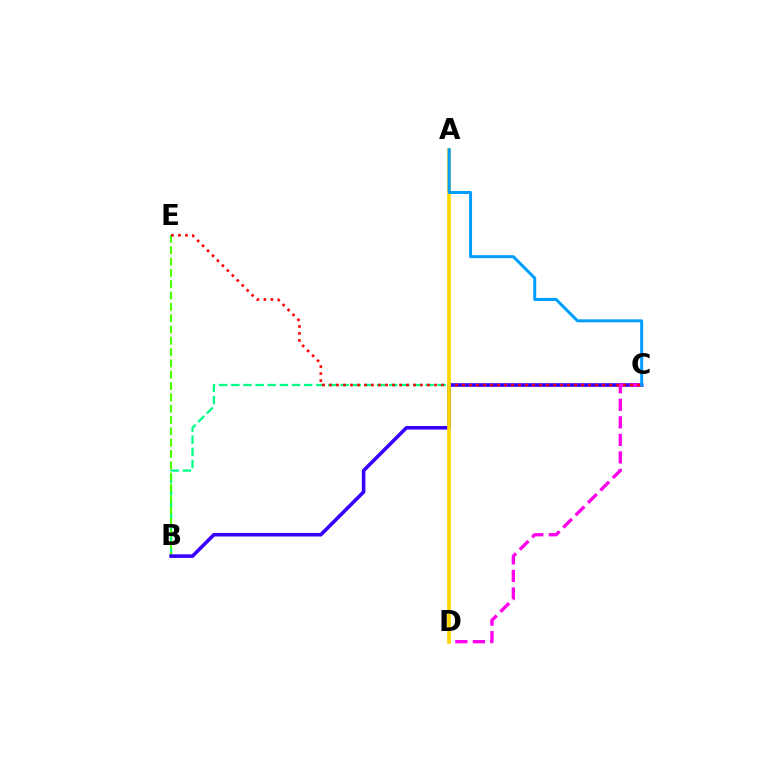{('B', 'C'): [{'color': '#00ff86', 'line_style': 'dashed', 'thickness': 1.65}, {'color': '#3700ff', 'line_style': 'solid', 'thickness': 2.58}], ('B', 'E'): [{'color': '#4fff00', 'line_style': 'dashed', 'thickness': 1.54}], ('C', 'D'): [{'color': '#ff00ed', 'line_style': 'dashed', 'thickness': 2.38}], ('C', 'E'): [{'color': '#ff0000', 'line_style': 'dotted', 'thickness': 1.9}], ('A', 'D'): [{'color': '#ffd500', 'line_style': 'solid', 'thickness': 2.64}], ('A', 'C'): [{'color': '#009eff', 'line_style': 'solid', 'thickness': 2.15}]}